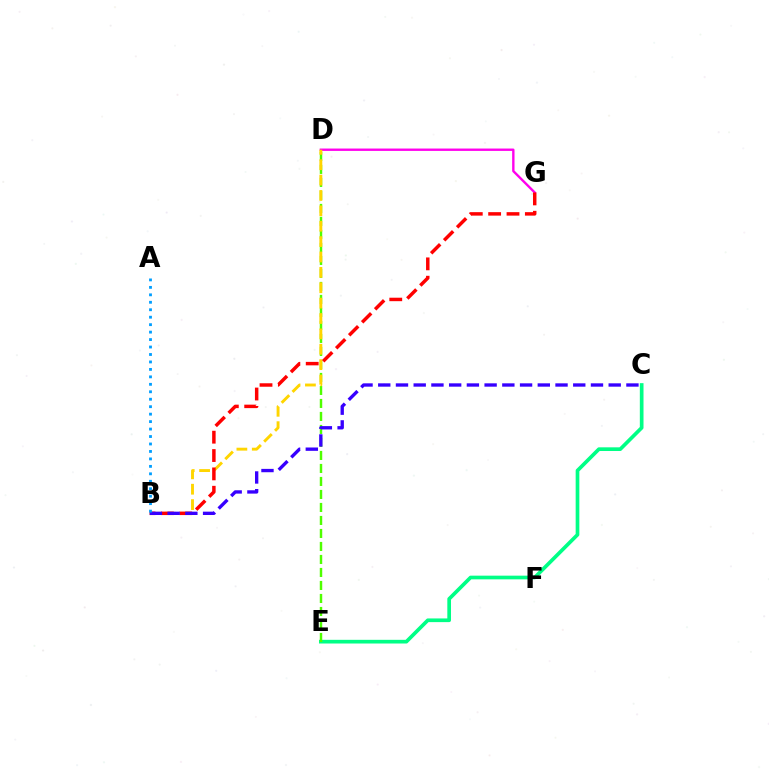{('C', 'E'): [{'color': '#00ff86', 'line_style': 'solid', 'thickness': 2.65}], ('D', 'G'): [{'color': '#ff00ed', 'line_style': 'solid', 'thickness': 1.71}], ('D', 'E'): [{'color': '#4fff00', 'line_style': 'dashed', 'thickness': 1.77}], ('B', 'D'): [{'color': '#ffd500', 'line_style': 'dashed', 'thickness': 2.09}], ('B', 'G'): [{'color': '#ff0000', 'line_style': 'dashed', 'thickness': 2.49}], ('B', 'C'): [{'color': '#3700ff', 'line_style': 'dashed', 'thickness': 2.41}], ('A', 'B'): [{'color': '#009eff', 'line_style': 'dotted', 'thickness': 2.03}]}